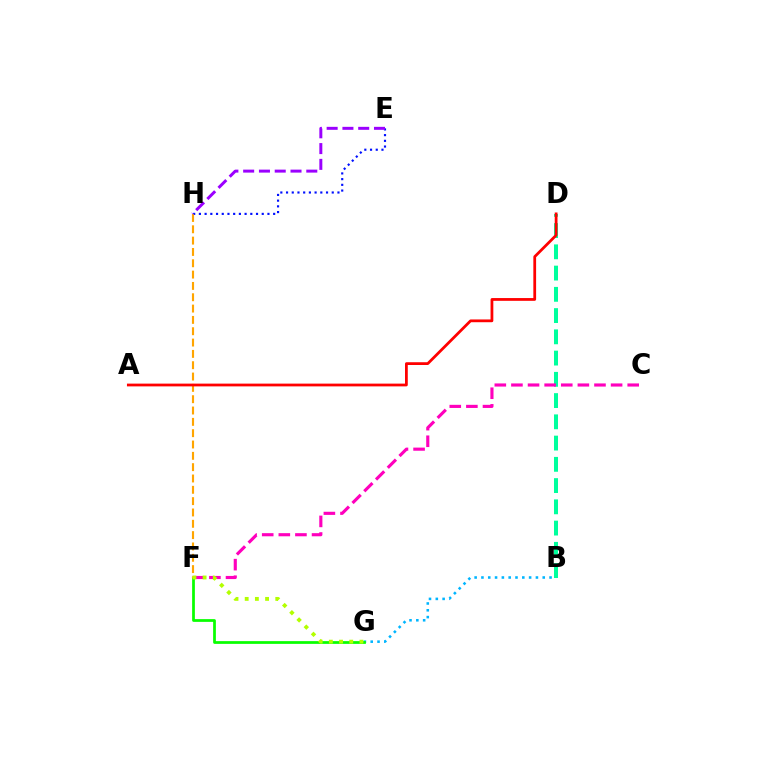{('E', 'H'): [{'color': '#0010ff', 'line_style': 'dotted', 'thickness': 1.55}, {'color': '#9b00ff', 'line_style': 'dashed', 'thickness': 2.14}], ('B', 'D'): [{'color': '#00ff9d', 'line_style': 'dashed', 'thickness': 2.89}], ('B', 'G'): [{'color': '#00b5ff', 'line_style': 'dotted', 'thickness': 1.85}], ('C', 'F'): [{'color': '#ff00bd', 'line_style': 'dashed', 'thickness': 2.26}], ('F', 'G'): [{'color': '#08ff00', 'line_style': 'solid', 'thickness': 1.98}, {'color': '#b3ff00', 'line_style': 'dotted', 'thickness': 2.77}], ('F', 'H'): [{'color': '#ffa500', 'line_style': 'dashed', 'thickness': 1.54}], ('A', 'D'): [{'color': '#ff0000', 'line_style': 'solid', 'thickness': 1.99}]}